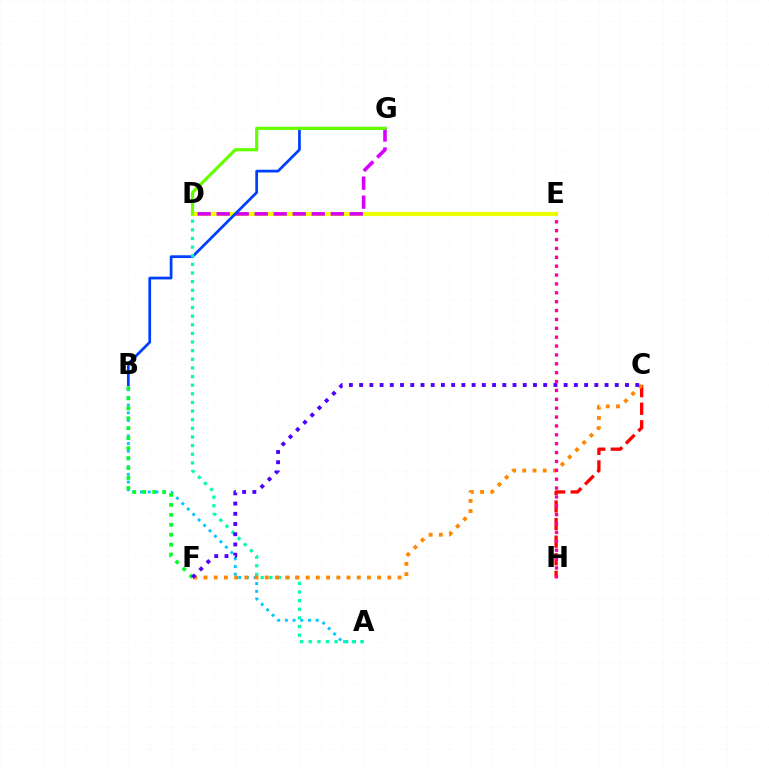{('D', 'E'): [{'color': '#eeff00', 'line_style': 'solid', 'thickness': 2.98}], ('D', 'G'): [{'color': '#d600ff', 'line_style': 'dashed', 'thickness': 2.58}, {'color': '#66ff00', 'line_style': 'solid', 'thickness': 2.31}], ('A', 'B'): [{'color': '#00c7ff', 'line_style': 'dotted', 'thickness': 2.09}], ('B', 'G'): [{'color': '#003fff', 'line_style': 'solid', 'thickness': 1.97}], ('A', 'D'): [{'color': '#00ffaf', 'line_style': 'dotted', 'thickness': 2.34}], ('C', 'H'): [{'color': '#ff0000', 'line_style': 'dashed', 'thickness': 2.39}], ('C', 'F'): [{'color': '#ff8800', 'line_style': 'dotted', 'thickness': 2.78}, {'color': '#4f00ff', 'line_style': 'dotted', 'thickness': 2.78}], ('B', 'F'): [{'color': '#00ff27', 'line_style': 'dotted', 'thickness': 2.7}], ('E', 'H'): [{'color': '#ff00a0', 'line_style': 'dotted', 'thickness': 2.41}]}